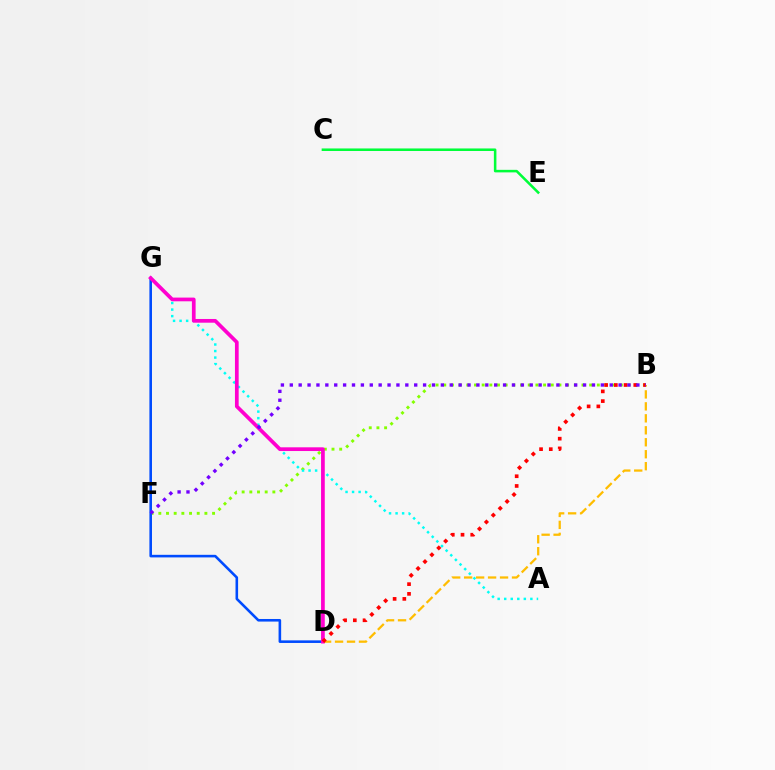{('B', 'F'): [{'color': '#84ff00', 'line_style': 'dotted', 'thickness': 2.09}, {'color': '#7200ff', 'line_style': 'dotted', 'thickness': 2.41}], ('D', 'G'): [{'color': '#004bff', 'line_style': 'solid', 'thickness': 1.86}, {'color': '#ff00cf', 'line_style': 'solid', 'thickness': 2.67}], ('B', 'D'): [{'color': '#ffbd00', 'line_style': 'dashed', 'thickness': 1.63}, {'color': '#ff0000', 'line_style': 'dotted', 'thickness': 2.64}], ('C', 'E'): [{'color': '#00ff39', 'line_style': 'solid', 'thickness': 1.83}], ('A', 'G'): [{'color': '#00fff6', 'line_style': 'dotted', 'thickness': 1.78}]}